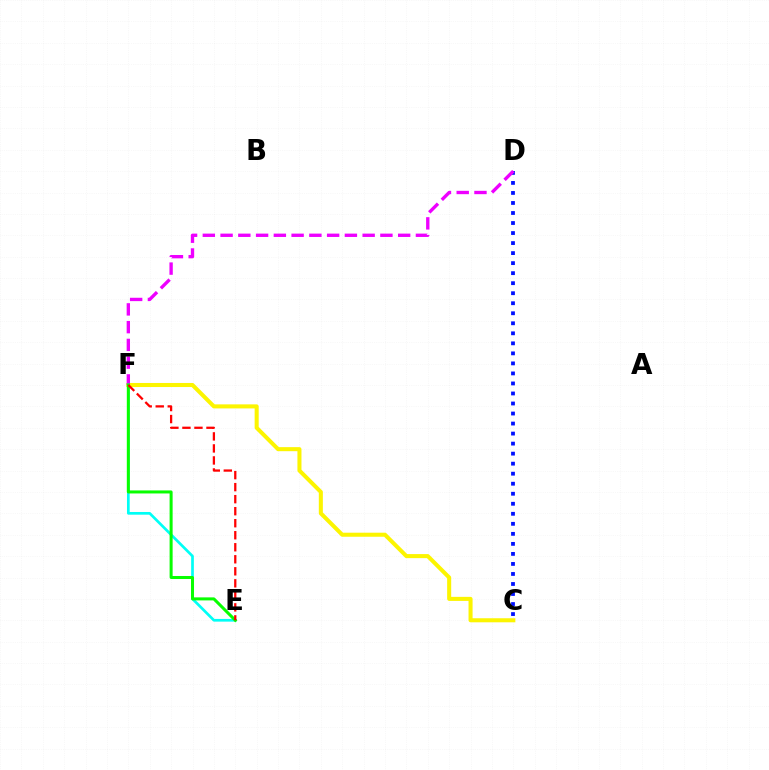{('C', 'F'): [{'color': '#fcf500', 'line_style': 'solid', 'thickness': 2.91}], ('C', 'D'): [{'color': '#0010ff', 'line_style': 'dotted', 'thickness': 2.72}], ('D', 'F'): [{'color': '#ee00ff', 'line_style': 'dashed', 'thickness': 2.41}], ('E', 'F'): [{'color': '#00fff6', 'line_style': 'solid', 'thickness': 1.95}, {'color': '#08ff00', 'line_style': 'solid', 'thickness': 2.18}, {'color': '#ff0000', 'line_style': 'dashed', 'thickness': 1.63}]}